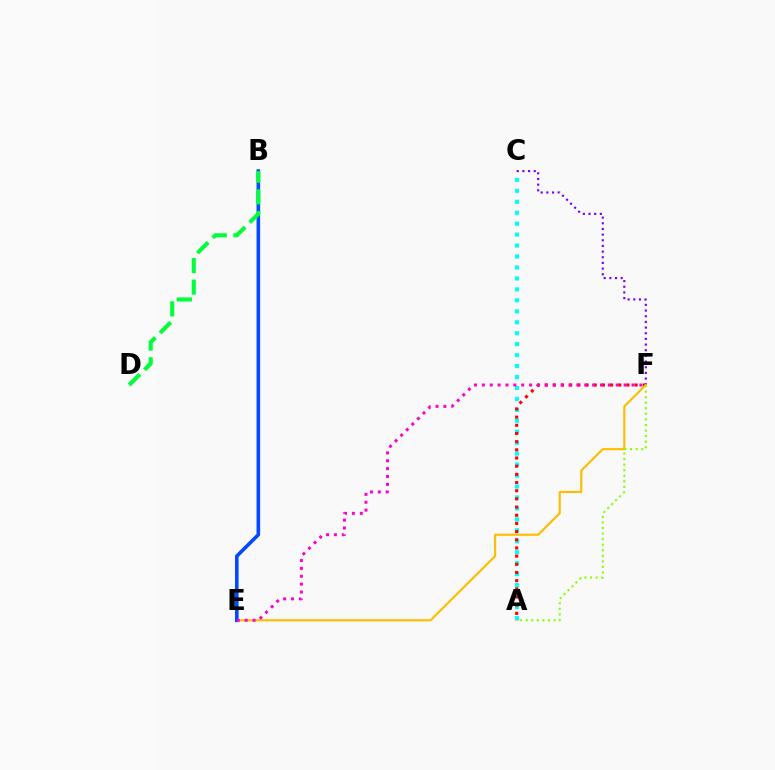{('A', 'C'): [{'color': '#00fff6', 'line_style': 'dotted', 'thickness': 2.98}], ('C', 'F'): [{'color': '#7200ff', 'line_style': 'dotted', 'thickness': 1.54}], ('A', 'F'): [{'color': '#ff0000', 'line_style': 'dotted', 'thickness': 2.22}, {'color': '#84ff00', 'line_style': 'dotted', 'thickness': 1.51}], ('E', 'F'): [{'color': '#ffbd00', 'line_style': 'solid', 'thickness': 1.55}, {'color': '#ff00cf', 'line_style': 'dotted', 'thickness': 2.14}], ('B', 'E'): [{'color': '#004bff', 'line_style': 'solid', 'thickness': 2.59}], ('B', 'D'): [{'color': '#00ff39', 'line_style': 'dashed', 'thickness': 2.94}]}